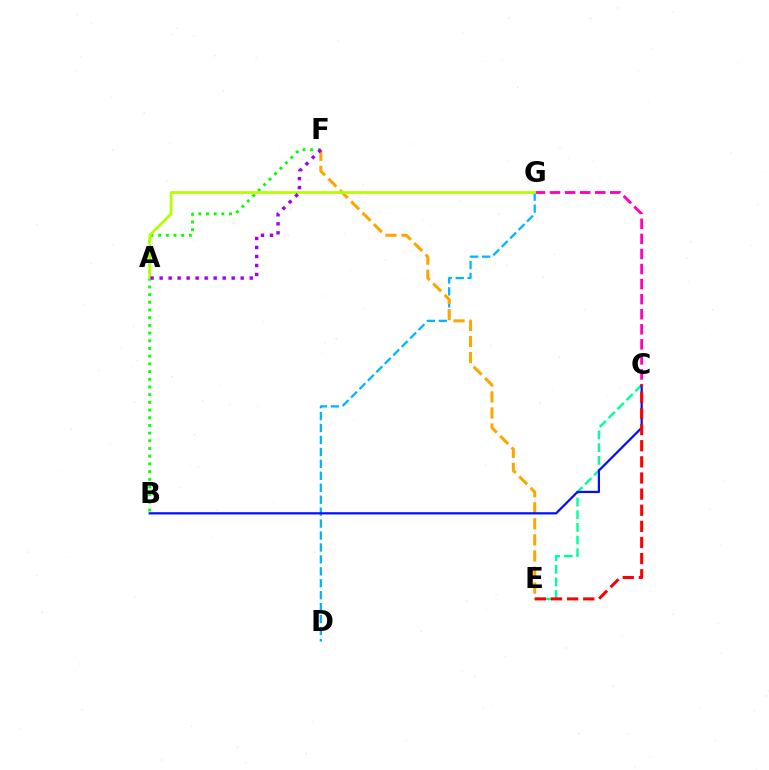{('D', 'G'): [{'color': '#00b5ff', 'line_style': 'dashed', 'thickness': 1.62}], ('B', 'F'): [{'color': '#08ff00', 'line_style': 'dotted', 'thickness': 2.09}], ('C', 'E'): [{'color': '#00ff9d', 'line_style': 'dashed', 'thickness': 1.72}, {'color': '#ff0000', 'line_style': 'dashed', 'thickness': 2.19}], ('E', 'F'): [{'color': '#ffa500', 'line_style': 'dashed', 'thickness': 2.18}], ('B', 'C'): [{'color': '#0010ff', 'line_style': 'solid', 'thickness': 1.61}], ('C', 'G'): [{'color': '#ff00bd', 'line_style': 'dashed', 'thickness': 2.05}], ('A', 'G'): [{'color': '#b3ff00', 'line_style': 'solid', 'thickness': 1.97}], ('A', 'F'): [{'color': '#9b00ff', 'line_style': 'dotted', 'thickness': 2.45}]}